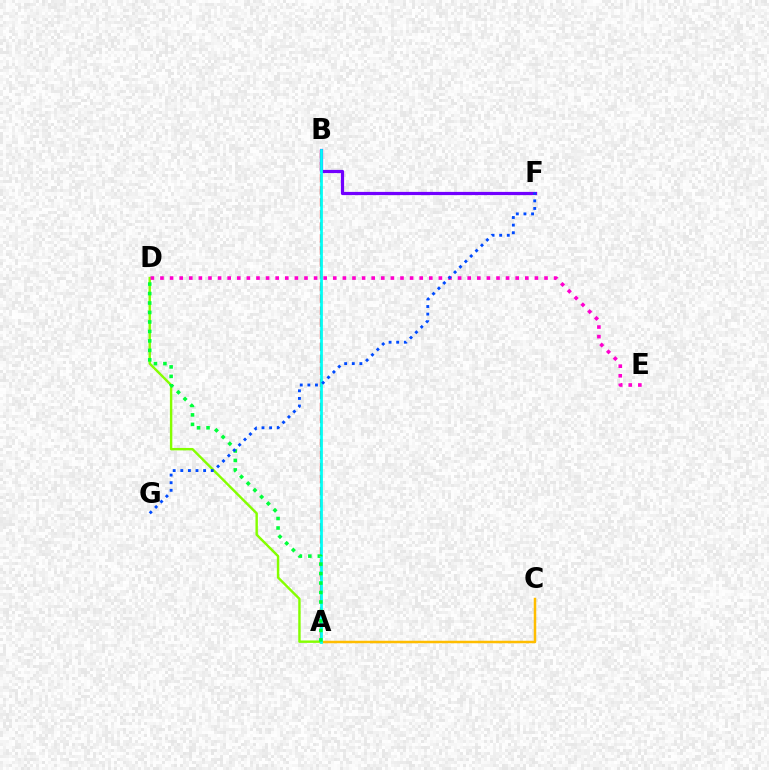{('A', 'C'): [{'color': '#ffbd00', 'line_style': 'solid', 'thickness': 1.8}], ('A', 'B'): [{'color': '#ff0000', 'line_style': 'dashed', 'thickness': 1.63}, {'color': '#00fff6', 'line_style': 'solid', 'thickness': 1.97}], ('B', 'F'): [{'color': '#7200ff', 'line_style': 'solid', 'thickness': 2.31}], ('A', 'D'): [{'color': '#84ff00', 'line_style': 'solid', 'thickness': 1.74}, {'color': '#00ff39', 'line_style': 'dotted', 'thickness': 2.57}], ('D', 'E'): [{'color': '#ff00cf', 'line_style': 'dotted', 'thickness': 2.61}], ('F', 'G'): [{'color': '#004bff', 'line_style': 'dotted', 'thickness': 2.07}]}